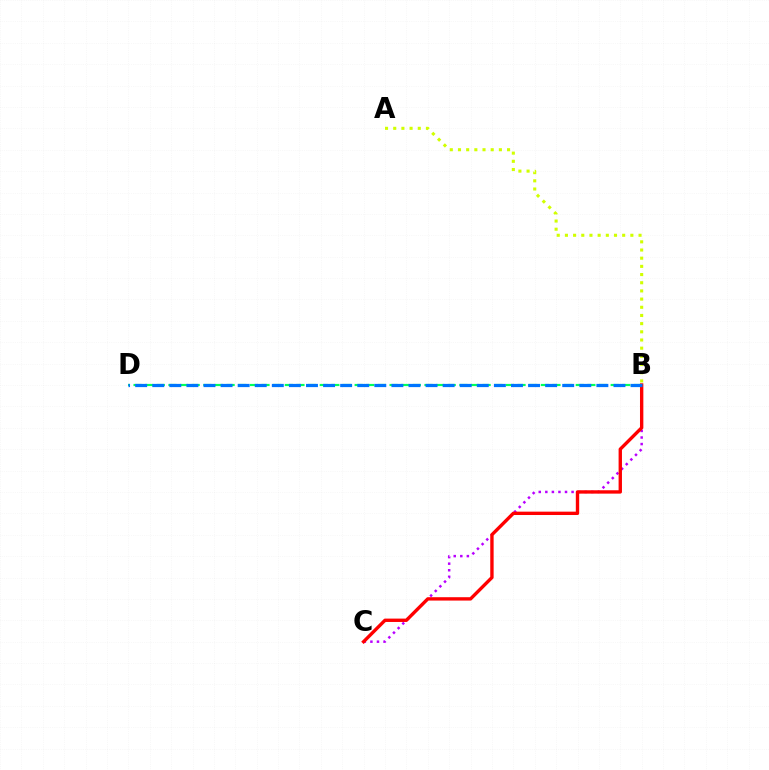{('B', 'C'): [{'color': '#b900ff', 'line_style': 'dotted', 'thickness': 1.78}, {'color': '#ff0000', 'line_style': 'solid', 'thickness': 2.42}], ('B', 'D'): [{'color': '#00ff5c', 'line_style': 'dashed', 'thickness': 1.58}, {'color': '#0074ff', 'line_style': 'dashed', 'thickness': 2.32}], ('A', 'B'): [{'color': '#d1ff00', 'line_style': 'dotted', 'thickness': 2.22}]}